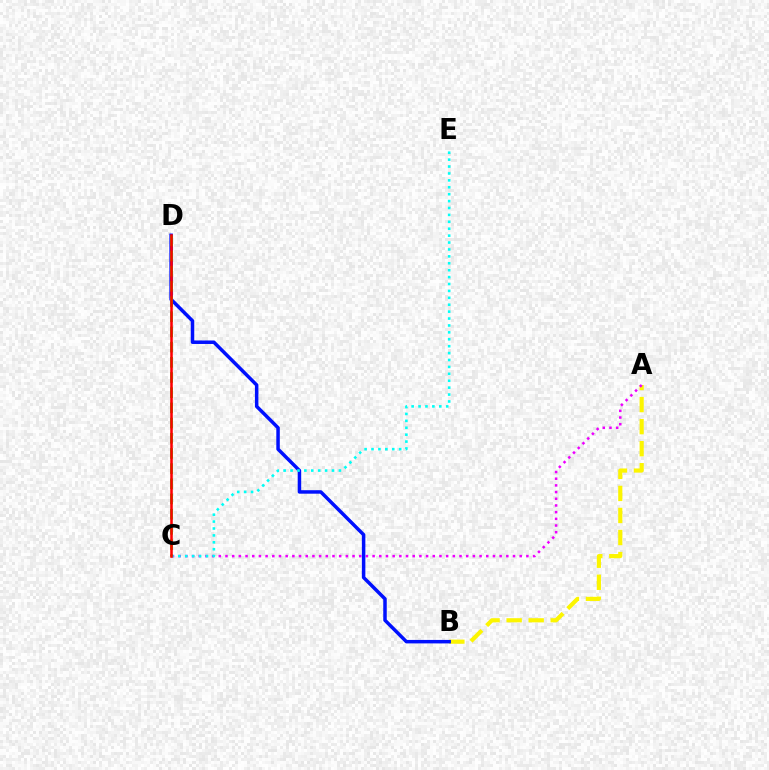{('A', 'B'): [{'color': '#fcf500', 'line_style': 'dashed', 'thickness': 2.99}], ('A', 'C'): [{'color': '#ee00ff', 'line_style': 'dotted', 'thickness': 1.82}], ('B', 'D'): [{'color': '#0010ff', 'line_style': 'solid', 'thickness': 2.51}], ('C', 'E'): [{'color': '#00fff6', 'line_style': 'dotted', 'thickness': 1.88}], ('C', 'D'): [{'color': '#08ff00', 'line_style': 'dashed', 'thickness': 2.06}, {'color': '#ff0000', 'line_style': 'solid', 'thickness': 1.84}]}